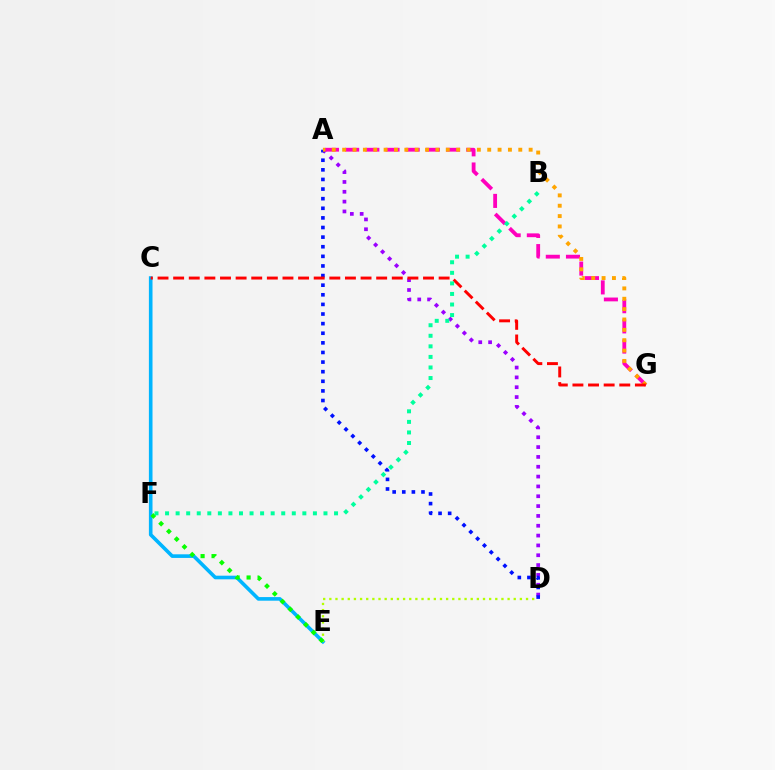{('C', 'E'): [{'color': '#00b5ff', 'line_style': 'solid', 'thickness': 2.6}], ('A', 'D'): [{'color': '#9b00ff', 'line_style': 'dotted', 'thickness': 2.67}, {'color': '#0010ff', 'line_style': 'dotted', 'thickness': 2.61}], ('D', 'E'): [{'color': '#b3ff00', 'line_style': 'dotted', 'thickness': 1.67}], ('A', 'G'): [{'color': '#ff00bd', 'line_style': 'dashed', 'thickness': 2.74}, {'color': '#ffa500', 'line_style': 'dotted', 'thickness': 2.81}], ('E', 'F'): [{'color': '#08ff00', 'line_style': 'dotted', 'thickness': 2.98}], ('C', 'G'): [{'color': '#ff0000', 'line_style': 'dashed', 'thickness': 2.12}], ('B', 'F'): [{'color': '#00ff9d', 'line_style': 'dotted', 'thickness': 2.87}]}